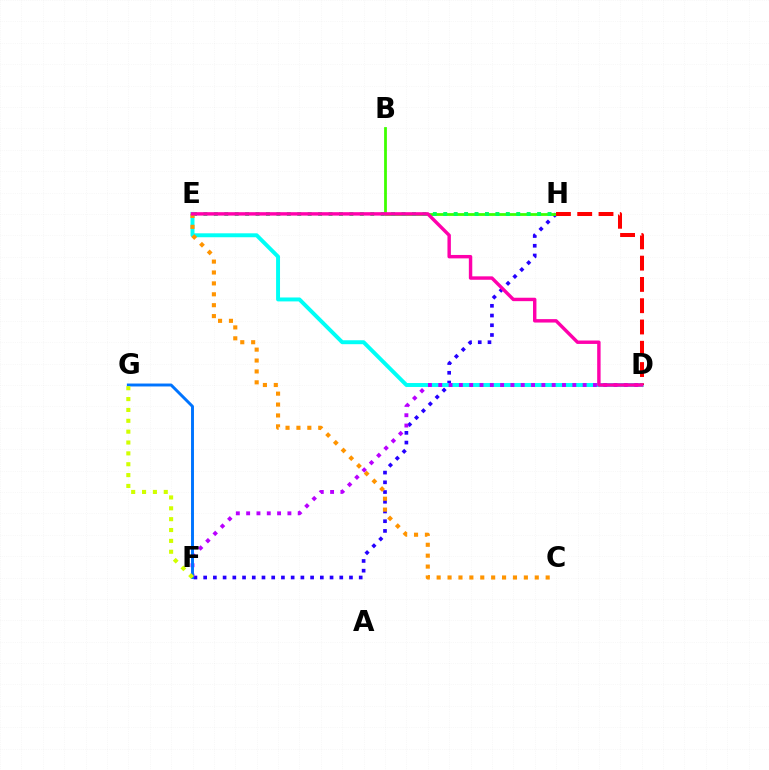{('F', 'H'): [{'color': '#2500ff', 'line_style': 'dotted', 'thickness': 2.64}], ('B', 'H'): [{'color': '#3dff00', 'line_style': 'solid', 'thickness': 2.0}], ('E', 'H'): [{'color': '#00ff5c', 'line_style': 'dotted', 'thickness': 2.83}], ('D', 'E'): [{'color': '#00fff6', 'line_style': 'solid', 'thickness': 2.83}, {'color': '#ff00ac', 'line_style': 'solid', 'thickness': 2.46}], ('D', 'F'): [{'color': '#b900ff', 'line_style': 'dotted', 'thickness': 2.8}], ('D', 'H'): [{'color': '#ff0000', 'line_style': 'dashed', 'thickness': 2.89}], ('F', 'G'): [{'color': '#0074ff', 'line_style': 'solid', 'thickness': 2.11}, {'color': '#d1ff00', 'line_style': 'dotted', 'thickness': 2.95}], ('C', 'E'): [{'color': '#ff9400', 'line_style': 'dotted', 'thickness': 2.96}]}